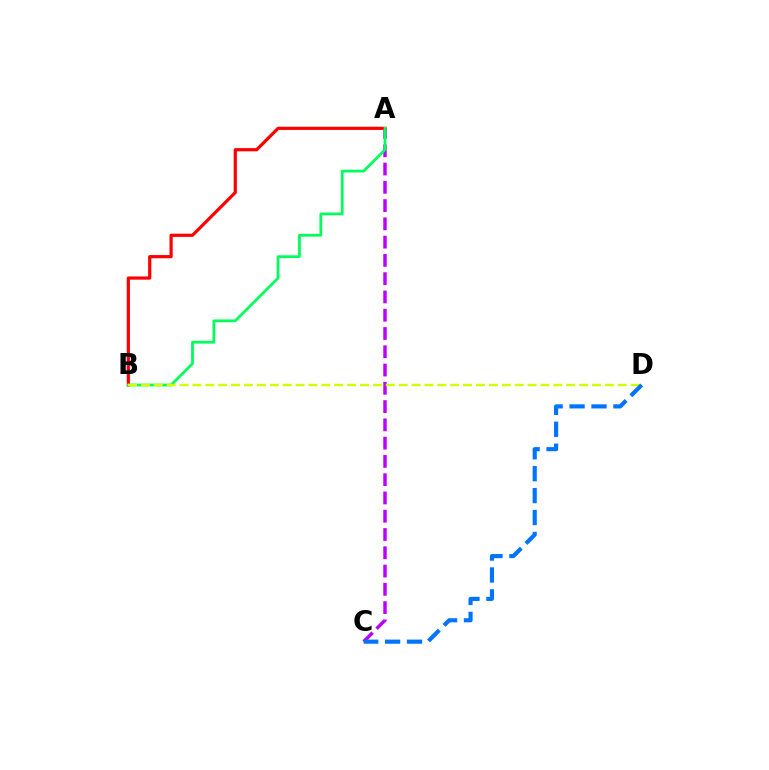{('A', 'C'): [{'color': '#b900ff', 'line_style': 'dashed', 'thickness': 2.48}], ('A', 'B'): [{'color': '#ff0000', 'line_style': 'solid', 'thickness': 2.3}, {'color': '#00ff5c', 'line_style': 'solid', 'thickness': 2.0}], ('B', 'D'): [{'color': '#d1ff00', 'line_style': 'dashed', 'thickness': 1.75}], ('C', 'D'): [{'color': '#0074ff', 'line_style': 'dashed', 'thickness': 2.98}]}